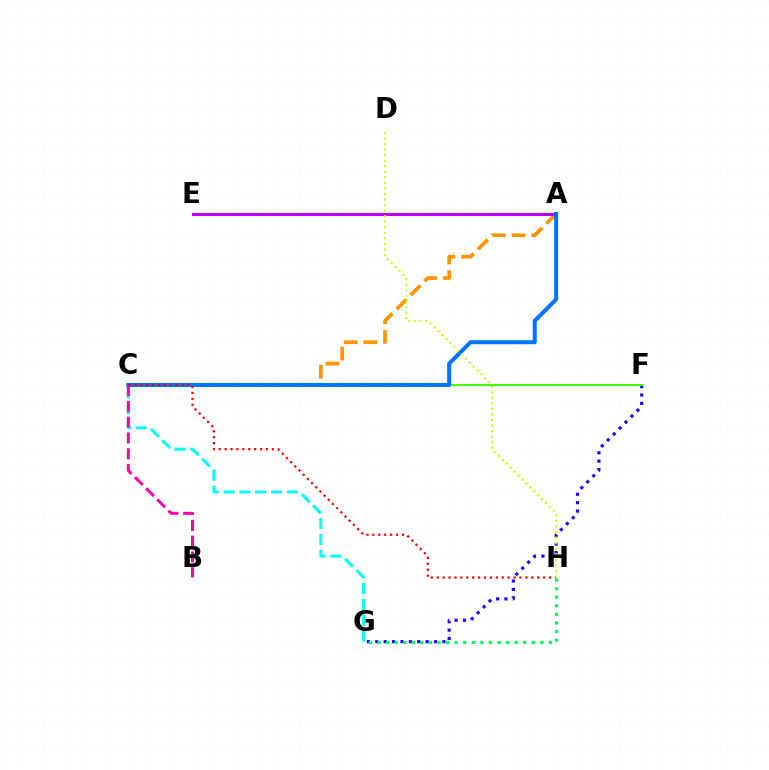{('F', 'G'): [{'color': '#2500ff', 'line_style': 'dotted', 'thickness': 2.28}], ('A', 'C'): [{'color': '#ff9400', 'line_style': 'dashed', 'thickness': 2.69}, {'color': '#0074ff', 'line_style': 'solid', 'thickness': 2.9}], ('A', 'E'): [{'color': '#b900ff', 'line_style': 'solid', 'thickness': 2.2}], ('C', 'F'): [{'color': '#3dff00', 'line_style': 'solid', 'thickness': 1.5}], ('C', 'G'): [{'color': '#00fff6', 'line_style': 'dashed', 'thickness': 2.15}], ('C', 'H'): [{'color': '#ff0000', 'line_style': 'dotted', 'thickness': 1.61}], ('G', 'H'): [{'color': '#00ff5c', 'line_style': 'dotted', 'thickness': 2.33}], ('B', 'C'): [{'color': '#ff00ac', 'line_style': 'dashed', 'thickness': 2.15}], ('D', 'H'): [{'color': '#d1ff00', 'line_style': 'dotted', 'thickness': 1.51}]}